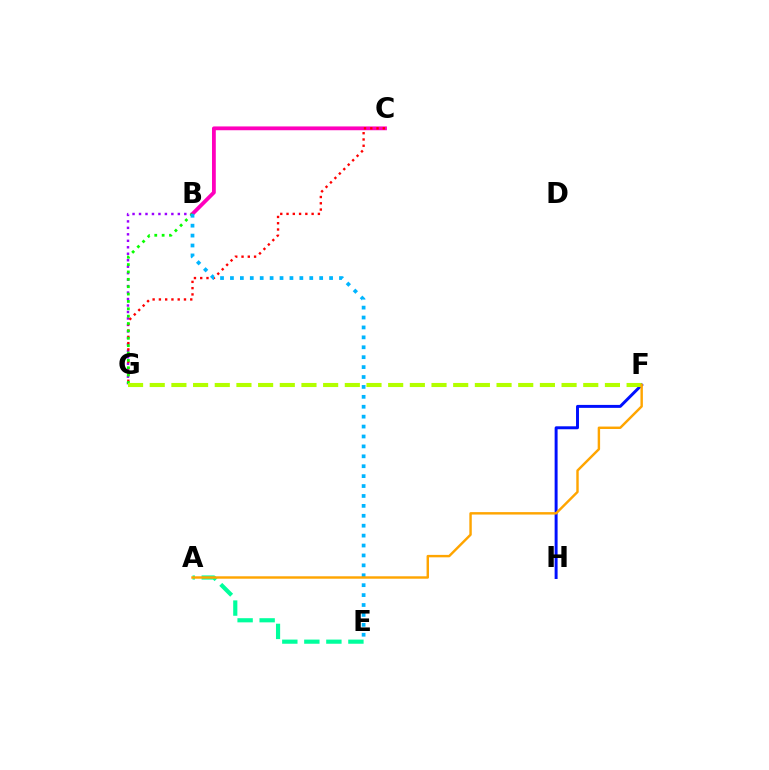{('B', 'G'): [{'color': '#9b00ff', 'line_style': 'dotted', 'thickness': 1.76}, {'color': '#08ff00', 'line_style': 'dotted', 'thickness': 2.0}], ('B', 'C'): [{'color': '#ff00bd', 'line_style': 'solid', 'thickness': 2.74}], ('F', 'H'): [{'color': '#0010ff', 'line_style': 'solid', 'thickness': 2.13}], ('C', 'G'): [{'color': '#ff0000', 'line_style': 'dotted', 'thickness': 1.7}], ('B', 'E'): [{'color': '#00b5ff', 'line_style': 'dotted', 'thickness': 2.69}], ('A', 'E'): [{'color': '#00ff9d', 'line_style': 'dashed', 'thickness': 2.99}], ('F', 'G'): [{'color': '#b3ff00', 'line_style': 'dashed', 'thickness': 2.94}], ('A', 'F'): [{'color': '#ffa500', 'line_style': 'solid', 'thickness': 1.75}]}